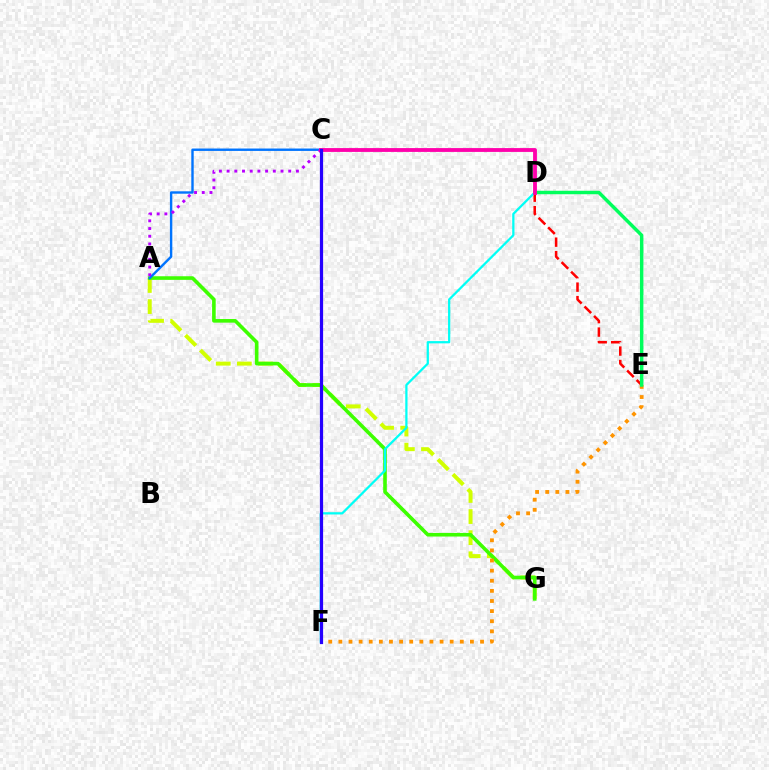{('D', 'E'): [{'color': '#ff0000', 'line_style': 'dashed', 'thickness': 1.83}, {'color': '#00ff5c', 'line_style': 'solid', 'thickness': 2.49}], ('A', 'G'): [{'color': '#d1ff00', 'line_style': 'dashed', 'thickness': 2.87}, {'color': '#3dff00', 'line_style': 'solid', 'thickness': 2.6}], ('D', 'F'): [{'color': '#00fff6', 'line_style': 'solid', 'thickness': 1.62}], ('A', 'C'): [{'color': '#0074ff', 'line_style': 'solid', 'thickness': 1.73}, {'color': '#b900ff', 'line_style': 'dotted', 'thickness': 2.09}], ('E', 'F'): [{'color': '#ff9400', 'line_style': 'dotted', 'thickness': 2.75}], ('C', 'D'): [{'color': '#ff00ac', 'line_style': 'solid', 'thickness': 2.75}], ('C', 'F'): [{'color': '#2500ff', 'line_style': 'solid', 'thickness': 2.31}]}